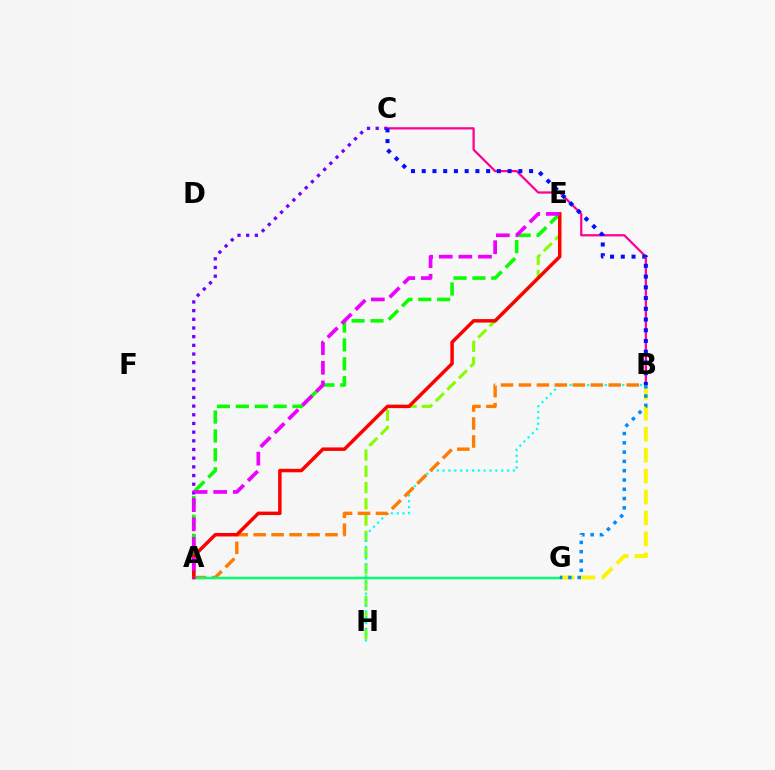{('A', 'C'): [{'color': '#7200ff', 'line_style': 'dotted', 'thickness': 2.36}], ('A', 'E'): [{'color': '#08ff00', 'line_style': 'dashed', 'thickness': 2.56}, {'color': '#ff0000', 'line_style': 'solid', 'thickness': 2.5}, {'color': '#ee00ff', 'line_style': 'dashed', 'thickness': 2.67}], ('B', 'C'): [{'color': '#ff0094', 'line_style': 'solid', 'thickness': 1.61}, {'color': '#0010ff', 'line_style': 'dotted', 'thickness': 2.92}], ('E', 'H'): [{'color': '#84ff00', 'line_style': 'dashed', 'thickness': 2.21}], ('B', 'H'): [{'color': '#00fff6', 'line_style': 'dotted', 'thickness': 1.59}], ('A', 'B'): [{'color': '#ff7c00', 'line_style': 'dashed', 'thickness': 2.44}], ('A', 'G'): [{'color': '#00ff74', 'line_style': 'solid', 'thickness': 1.78}], ('B', 'G'): [{'color': '#fcf500', 'line_style': 'dashed', 'thickness': 2.85}, {'color': '#008cff', 'line_style': 'dotted', 'thickness': 2.52}]}